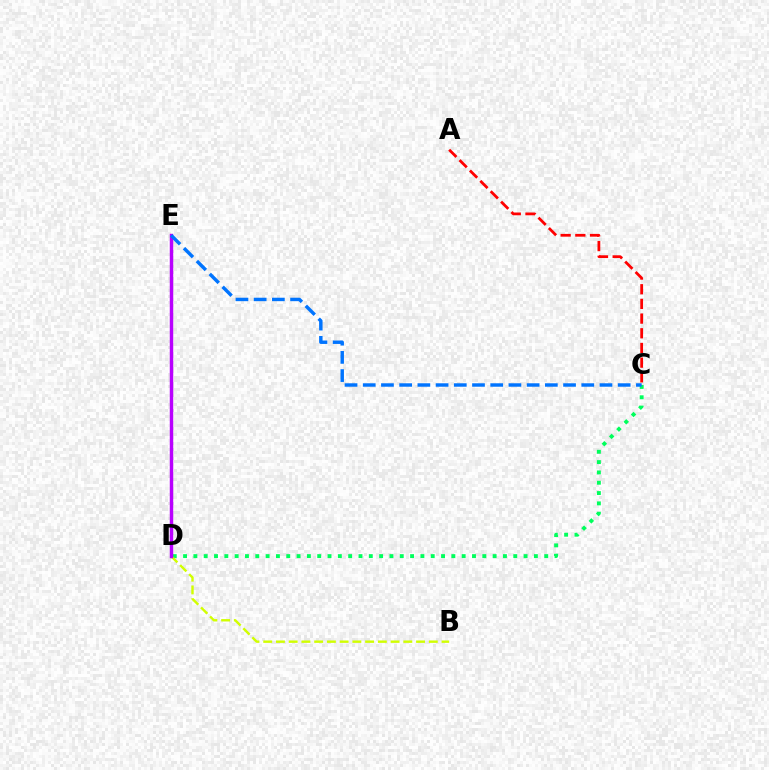{('C', 'D'): [{'color': '#00ff5c', 'line_style': 'dotted', 'thickness': 2.8}], ('B', 'D'): [{'color': '#d1ff00', 'line_style': 'dashed', 'thickness': 1.73}], ('D', 'E'): [{'color': '#b900ff', 'line_style': 'solid', 'thickness': 2.48}], ('C', 'E'): [{'color': '#0074ff', 'line_style': 'dashed', 'thickness': 2.47}], ('A', 'C'): [{'color': '#ff0000', 'line_style': 'dashed', 'thickness': 1.99}]}